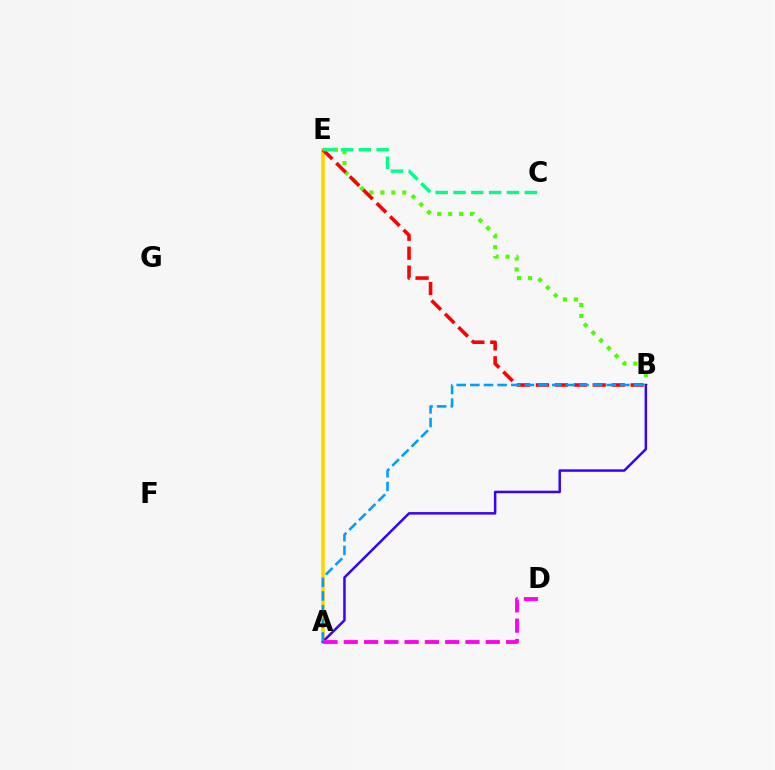{('A', 'E'): [{'color': '#ffd500', 'line_style': 'solid', 'thickness': 2.62}], ('B', 'E'): [{'color': '#4fff00', 'line_style': 'dotted', 'thickness': 2.97}, {'color': '#ff0000', 'line_style': 'dashed', 'thickness': 2.58}], ('A', 'B'): [{'color': '#3700ff', 'line_style': 'solid', 'thickness': 1.79}, {'color': '#009eff', 'line_style': 'dashed', 'thickness': 1.85}], ('A', 'D'): [{'color': '#ff00ed', 'line_style': 'dashed', 'thickness': 2.76}], ('C', 'E'): [{'color': '#00ff86', 'line_style': 'dashed', 'thickness': 2.42}]}